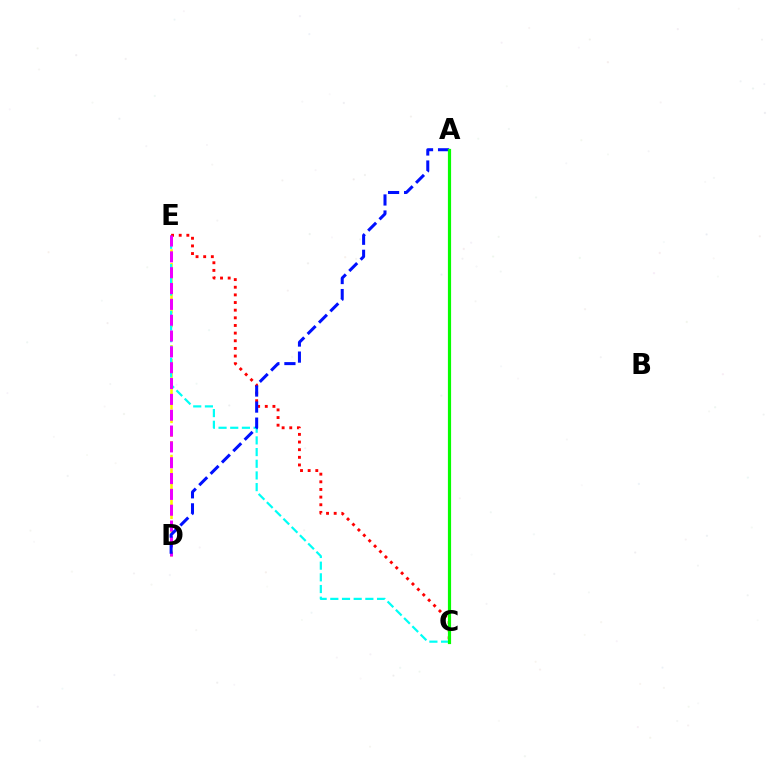{('D', 'E'): [{'color': '#fcf500', 'line_style': 'dashed', 'thickness': 1.86}, {'color': '#ee00ff', 'line_style': 'dashed', 'thickness': 2.15}], ('C', 'E'): [{'color': '#00fff6', 'line_style': 'dashed', 'thickness': 1.59}, {'color': '#ff0000', 'line_style': 'dotted', 'thickness': 2.08}], ('A', 'D'): [{'color': '#0010ff', 'line_style': 'dashed', 'thickness': 2.18}], ('A', 'C'): [{'color': '#08ff00', 'line_style': 'solid', 'thickness': 2.29}]}